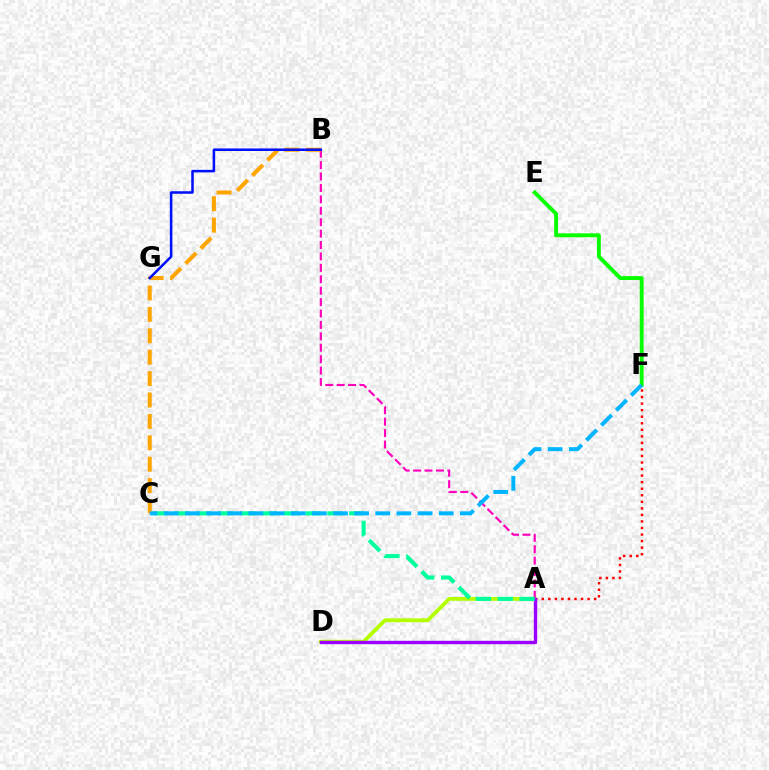{('A', 'F'): [{'color': '#ff0000', 'line_style': 'dotted', 'thickness': 1.78}], ('A', 'D'): [{'color': '#b3ff00', 'line_style': 'solid', 'thickness': 2.75}, {'color': '#9b00ff', 'line_style': 'solid', 'thickness': 2.44}], ('A', 'B'): [{'color': '#ff00bd', 'line_style': 'dashed', 'thickness': 1.55}], ('E', 'F'): [{'color': '#08ff00', 'line_style': 'solid', 'thickness': 2.8}], ('A', 'C'): [{'color': '#00ff9d', 'line_style': 'dashed', 'thickness': 2.97}], ('B', 'C'): [{'color': '#ffa500', 'line_style': 'dashed', 'thickness': 2.91}], ('C', 'F'): [{'color': '#00b5ff', 'line_style': 'dashed', 'thickness': 2.87}], ('B', 'G'): [{'color': '#0010ff', 'line_style': 'solid', 'thickness': 1.83}]}